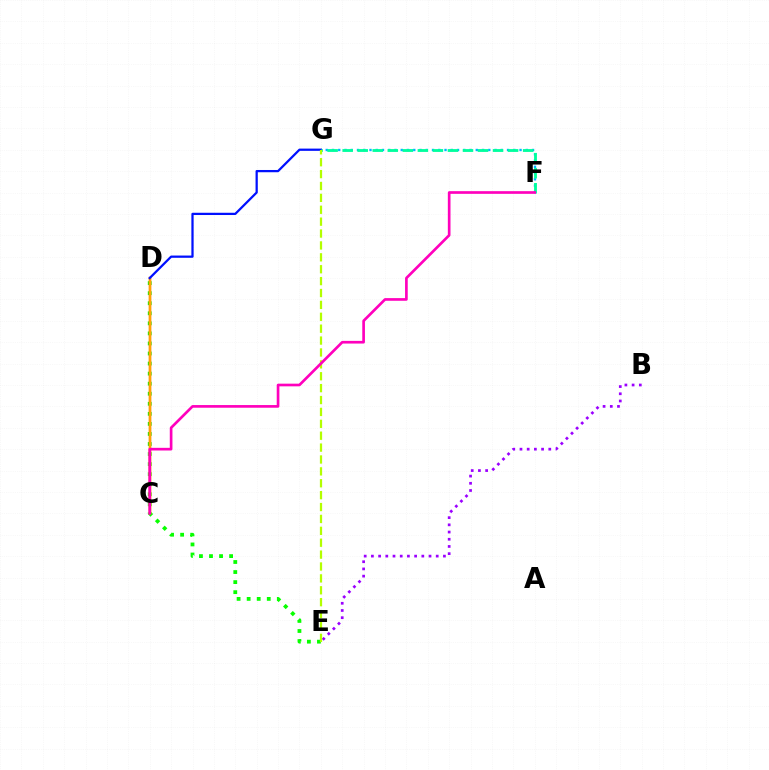{('D', 'E'): [{'color': '#08ff00', 'line_style': 'dotted', 'thickness': 2.73}], ('C', 'D'): [{'color': '#ff0000', 'line_style': 'solid', 'thickness': 1.6}, {'color': '#ffa500', 'line_style': 'solid', 'thickness': 1.78}], ('B', 'E'): [{'color': '#9b00ff', 'line_style': 'dotted', 'thickness': 1.96}], ('F', 'G'): [{'color': '#00b5ff', 'line_style': 'dotted', 'thickness': 1.7}, {'color': '#00ff9d', 'line_style': 'dashed', 'thickness': 2.04}], ('D', 'G'): [{'color': '#0010ff', 'line_style': 'solid', 'thickness': 1.62}], ('E', 'G'): [{'color': '#b3ff00', 'line_style': 'dashed', 'thickness': 1.62}], ('C', 'F'): [{'color': '#ff00bd', 'line_style': 'solid', 'thickness': 1.92}]}